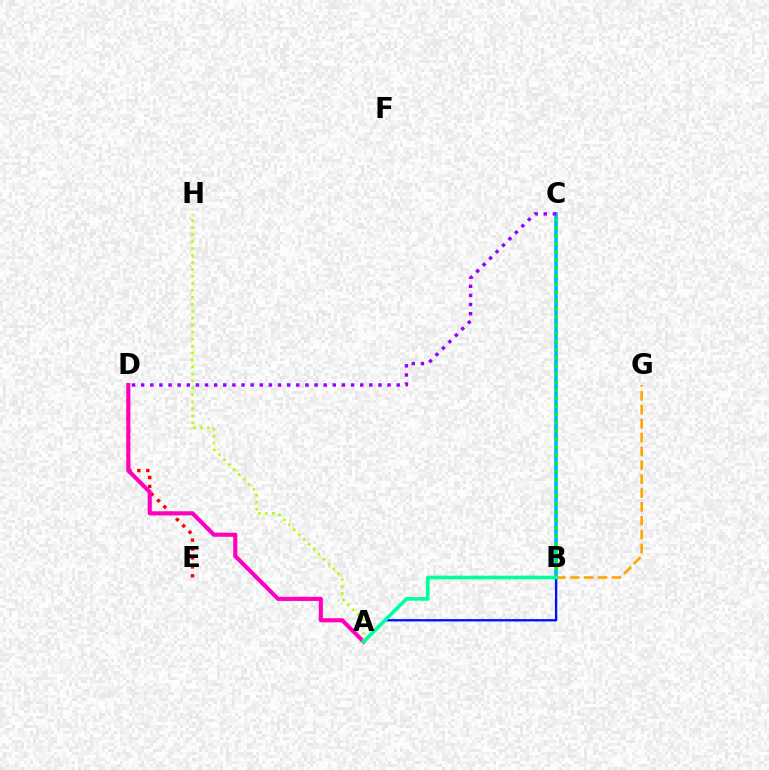{('D', 'E'): [{'color': '#ff0000', 'line_style': 'dotted', 'thickness': 2.42}], ('B', 'G'): [{'color': '#ffa500', 'line_style': 'dashed', 'thickness': 1.89}], ('B', 'C'): [{'color': '#00b5ff', 'line_style': 'solid', 'thickness': 2.6}, {'color': '#08ff00', 'line_style': 'dotted', 'thickness': 2.21}], ('C', 'D'): [{'color': '#9b00ff', 'line_style': 'dotted', 'thickness': 2.48}], ('A', 'D'): [{'color': '#ff00bd', 'line_style': 'solid', 'thickness': 2.97}], ('A', 'H'): [{'color': '#b3ff00', 'line_style': 'dotted', 'thickness': 1.89}], ('A', 'B'): [{'color': '#0010ff', 'line_style': 'solid', 'thickness': 1.68}, {'color': '#00ff9d', 'line_style': 'solid', 'thickness': 2.6}]}